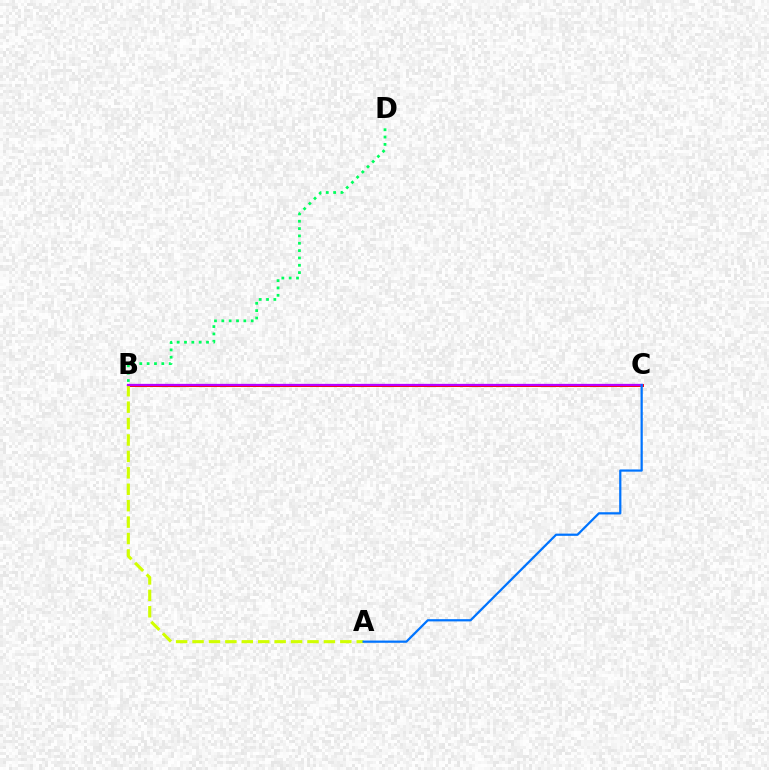{('B', 'C'): [{'color': '#ff0000', 'line_style': 'solid', 'thickness': 2.11}, {'color': '#b900ff', 'line_style': 'solid', 'thickness': 1.64}], ('A', 'B'): [{'color': '#d1ff00', 'line_style': 'dashed', 'thickness': 2.23}], ('A', 'C'): [{'color': '#0074ff', 'line_style': 'solid', 'thickness': 1.61}], ('B', 'D'): [{'color': '#00ff5c', 'line_style': 'dotted', 'thickness': 1.99}]}